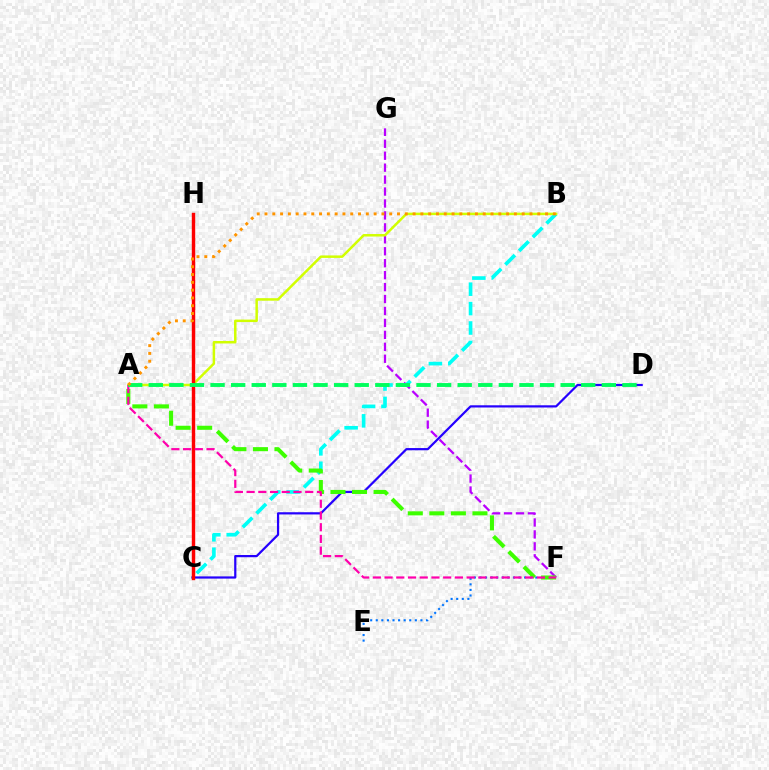{('E', 'F'): [{'color': '#0074ff', 'line_style': 'dotted', 'thickness': 1.52}], ('F', 'G'): [{'color': '#b900ff', 'line_style': 'dashed', 'thickness': 1.62}], ('C', 'D'): [{'color': '#2500ff', 'line_style': 'solid', 'thickness': 1.59}], ('B', 'C'): [{'color': '#00fff6', 'line_style': 'dashed', 'thickness': 2.64}], ('A', 'B'): [{'color': '#d1ff00', 'line_style': 'solid', 'thickness': 1.79}, {'color': '#ff9400', 'line_style': 'dotted', 'thickness': 2.12}], ('C', 'H'): [{'color': '#ff0000', 'line_style': 'solid', 'thickness': 2.46}], ('A', 'F'): [{'color': '#3dff00', 'line_style': 'dashed', 'thickness': 2.93}, {'color': '#ff00ac', 'line_style': 'dashed', 'thickness': 1.59}], ('A', 'D'): [{'color': '#00ff5c', 'line_style': 'dashed', 'thickness': 2.8}]}